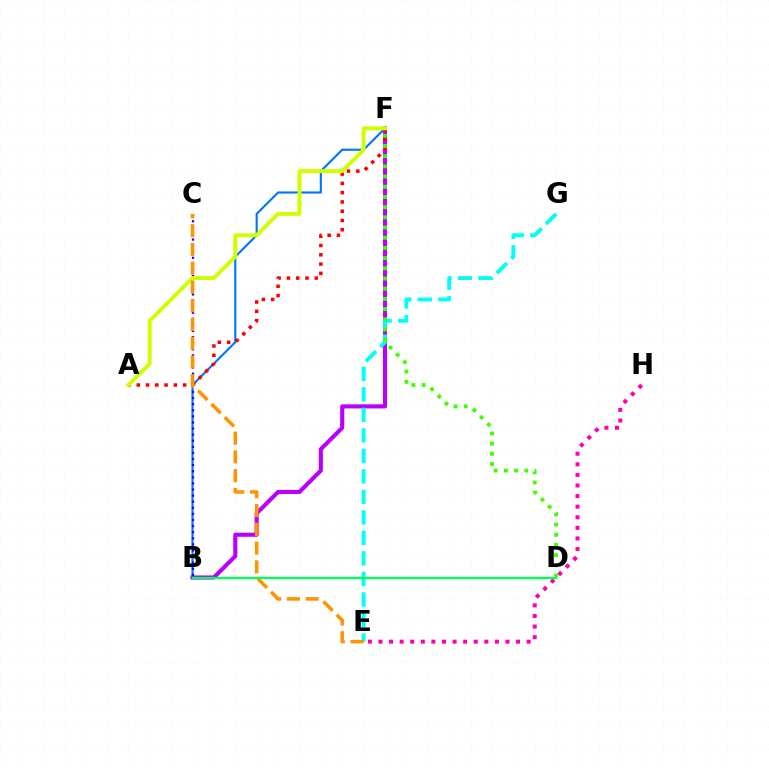{('B', 'F'): [{'color': '#b900ff', 'line_style': 'solid', 'thickness': 2.96}, {'color': '#0074ff', 'line_style': 'solid', 'thickness': 1.52}], ('A', 'F'): [{'color': '#ff0000', 'line_style': 'dotted', 'thickness': 2.52}, {'color': '#d1ff00', 'line_style': 'solid', 'thickness': 2.85}], ('E', 'G'): [{'color': '#00fff6', 'line_style': 'dashed', 'thickness': 2.79}], ('E', 'H'): [{'color': '#ff00ac', 'line_style': 'dotted', 'thickness': 2.88}], ('B', 'C'): [{'color': '#2500ff', 'line_style': 'dotted', 'thickness': 1.66}], ('C', 'E'): [{'color': '#ff9400', 'line_style': 'dashed', 'thickness': 2.55}], ('B', 'D'): [{'color': '#00ff5c', 'line_style': 'solid', 'thickness': 1.69}], ('D', 'F'): [{'color': '#3dff00', 'line_style': 'dotted', 'thickness': 2.77}]}